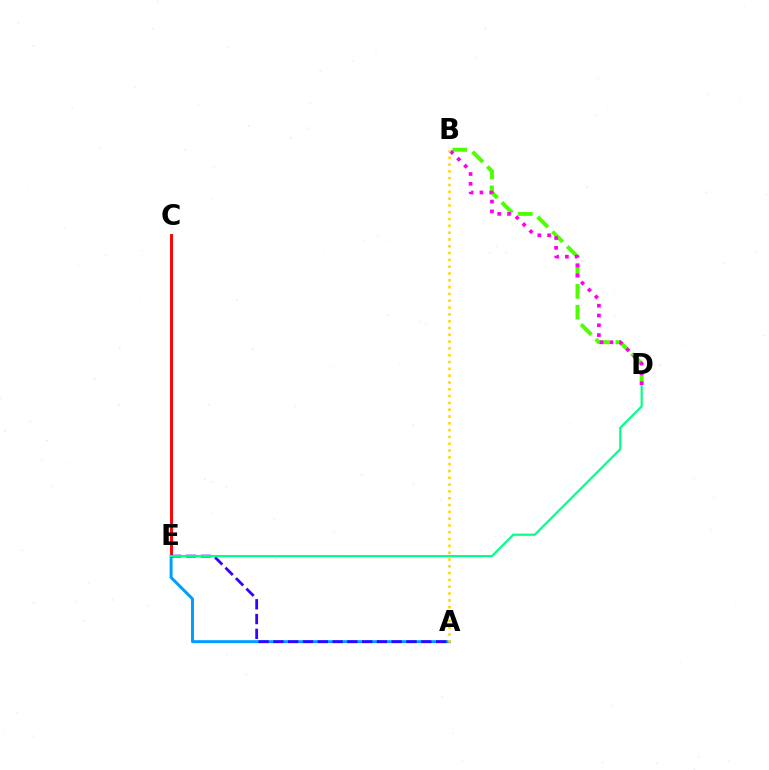{('C', 'E'): [{'color': '#ff0000', 'line_style': 'solid', 'thickness': 2.1}], ('A', 'E'): [{'color': '#009eff', 'line_style': 'solid', 'thickness': 2.14}, {'color': '#3700ff', 'line_style': 'dashed', 'thickness': 2.01}], ('B', 'D'): [{'color': '#4fff00', 'line_style': 'dashed', 'thickness': 2.84}, {'color': '#ff00ed', 'line_style': 'dotted', 'thickness': 2.66}], ('D', 'E'): [{'color': '#00ff86', 'line_style': 'solid', 'thickness': 1.56}], ('A', 'B'): [{'color': '#ffd500', 'line_style': 'dotted', 'thickness': 1.85}]}